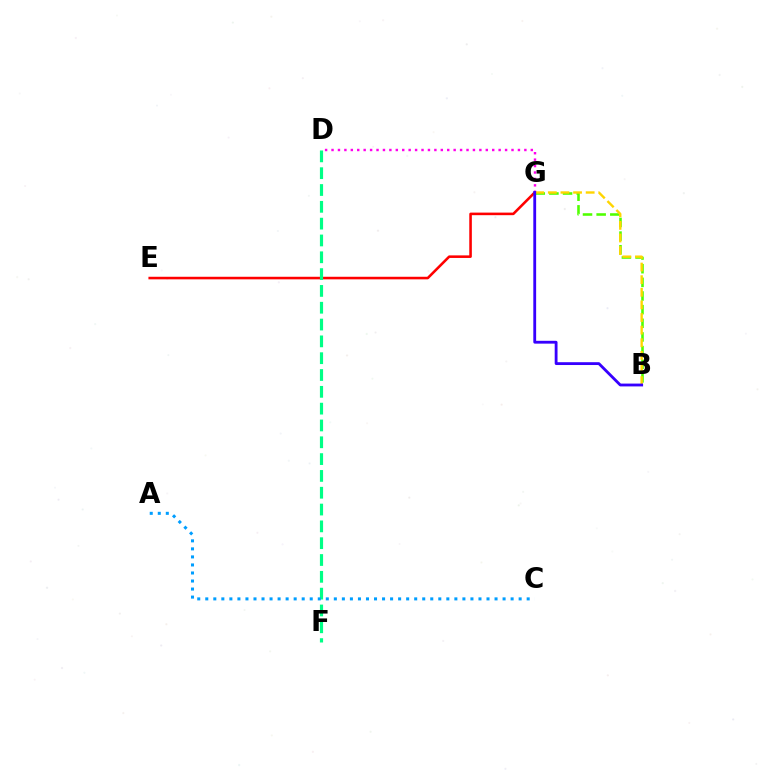{('E', 'G'): [{'color': '#ff0000', 'line_style': 'solid', 'thickness': 1.85}], ('B', 'G'): [{'color': '#4fff00', 'line_style': 'dashed', 'thickness': 1.85}, {'color': '#ffd500', 'line_style': 'dashed', 'thickness': 1.71}, {'color': '#3700ff', 'line_style': 'solid', 'thickness': 2.03}], ('D', 'F'): [{'color': '#00ff86', 'line_style': 'dashed', 'thickness': 2.28}], ('D', 'G'): [{'color': '#ff00ed', 'line_style': 'dotted', 'thickness': 1.75}], ('A', 'C'): [{'color': '#009eff', 'line_style': 'dotted', 'thickness': 2.18}]}